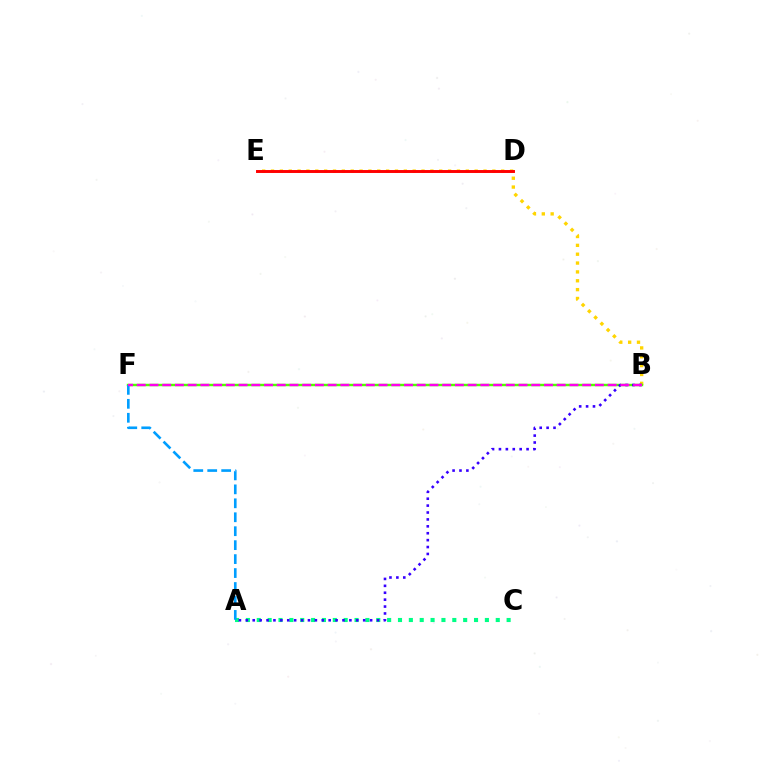{('B', 'E'): [{'color': '#ffd500', 'line_style': 'dotted', 'thickness': 2.41}], ('A', 'C'): [{'color': '#00ff86', 'line_style': 'dotted', 'thickness': 2.95}], ('D', 'E'): [{'color': '#ff0000', 'line_style': 'solid', 'thickness': 2.12}], ('B', 'F'): [{'color': '#4fff00', 'line_style': 'solid', 'thickness': 1.76}, {'color': '#ff00ed', 'line_style': 'dashed', 'thickness': 1.73}], ('A', 'B'): [{'color': '#3700ff', 'line_style': 'dotted', 'thickness': 1.88}], ('A', 'F'): [{'color': '#009eff', 'line_style': 'dashed', 'thickness': 1.9}]}